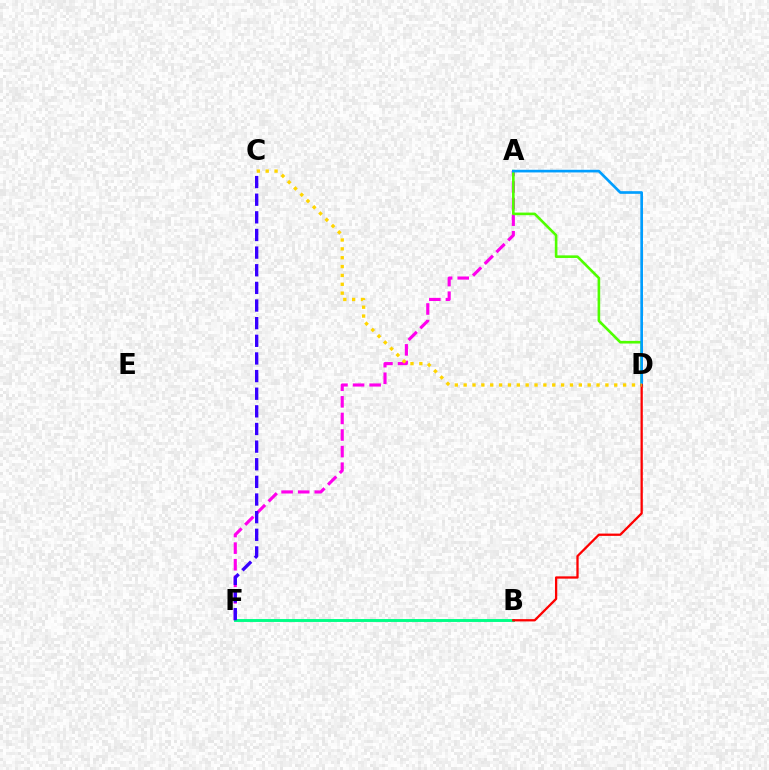{('A', 'F'): [{'color': '#ff00ed', 'line_style': 'dashed', 'thickness': 2.25}], ('A', 'D'): [{'color': '#4fff00', 'line_style': 'solid', 'thickness': 1.88}, {'color': '#009eff', 'line_style': 'solid', 'thickness': 1.91}], ('B', 'F'): [{'color': '#00ff86', 'line_style': 'solid', 'thickness': 2.1}], ('B', 'D'): [{'color': '#ff0000', 'line_style': 'solid', 'thickness': 1.65}], ('C', 'D'): [{'color': '#ffd500', 'line_style': 'dotted', 'thickness': 2.41}], ('C', 'F'): [{'color': '#3700ff', 'line_style': 'dashed', 'thickness': 2.4}]}